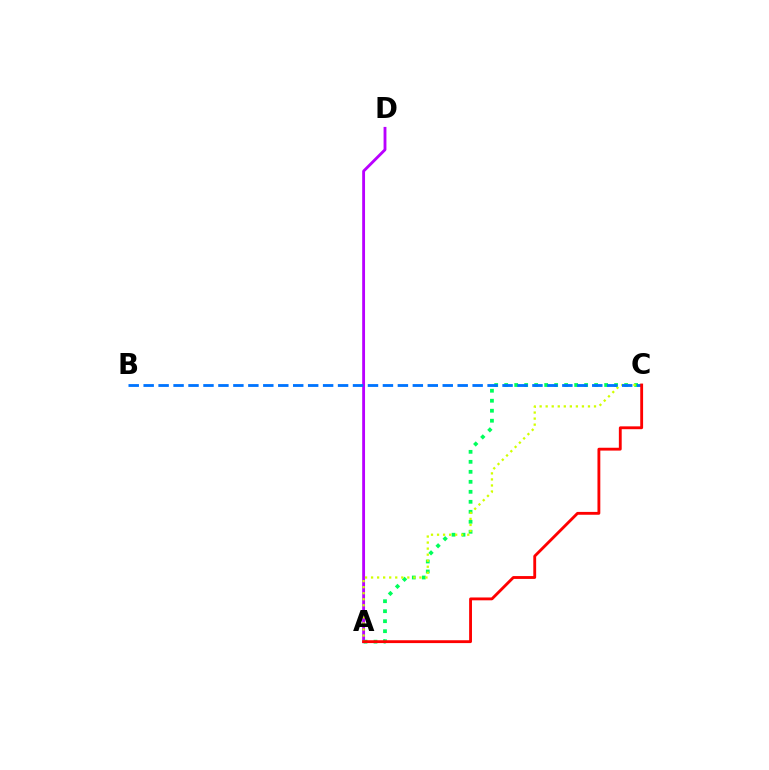{('A', 'D'): [{'color': '#b900ff', 'line_style': 'solid', 'thickness': 2.05}], ('A', 'C'): [{'color': '#00ff5c', 'line_style': 'dotted', 'thickness': 2.72}, {'color': '#d1ff00', 'line_style': 'dotted', 'thickness': 1.64}, {'color': '#ff0000', 'line_style': 'solid', 'thickness': 2.05}], ('B', 'C'): [{'color': '#0074ff', 'line_style': 'dashed', 'thickness': 2.03}]}